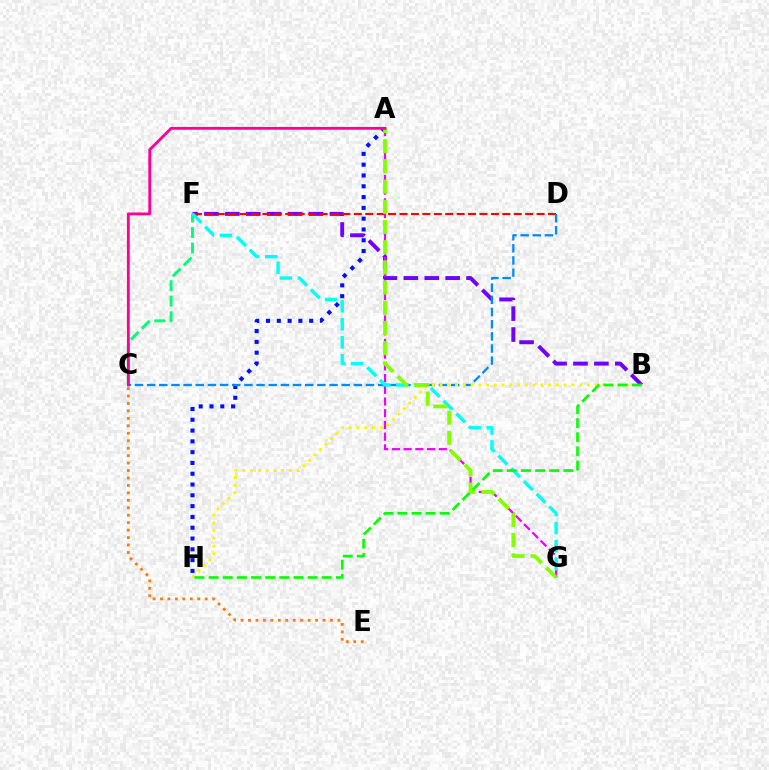{('B', 'F'): [{'color': '#7200ff', 'line_style': 'dashed', 'thickness': 2.84}], ('A', 'G'): [{'color': '#ee00ff', 'line_style': 'dashed', 'thickness': 1.59}, {'color': '#84ff00', 'line_style': 'dashed', 'thickness': 2.74}], ('A', 'H'): [{'color': '#0010ff', 'line_style': 'dotted', 'thickness': 2.93}], ('C', 'F'): [{'color': '#00ff74', 'line_style': 'dashed', 'thickness': 2.11}], ('D', 'F'): [{'color': '#ff0000', 'line_style': 'dashed', 'thickness': 1.55}], ('C', 'D'): [{'color': '#008cff', 'line_style': 'dashed', 'thickness': 1.65}], ('C', 'E'): [{'color': '#ff7c00', 'line_style': 'dotted', 'thickness': 2.02}], ('F', 'G'): [{'color': '#00fff6', 'line_style': 'dashed', 'thickness': 2.45}], ('B', 'H'): [{'color': '#fcf500', 'line_style': 'dotted', 'thickness': 2.11}, {'color': '#08ff00', 'line_style': 'dashed', 'thickness': 1.92}], ('A', 'C'): [{'color': '#ff0094', 'line_style': 'solid', 'thickness': 2.03}]}